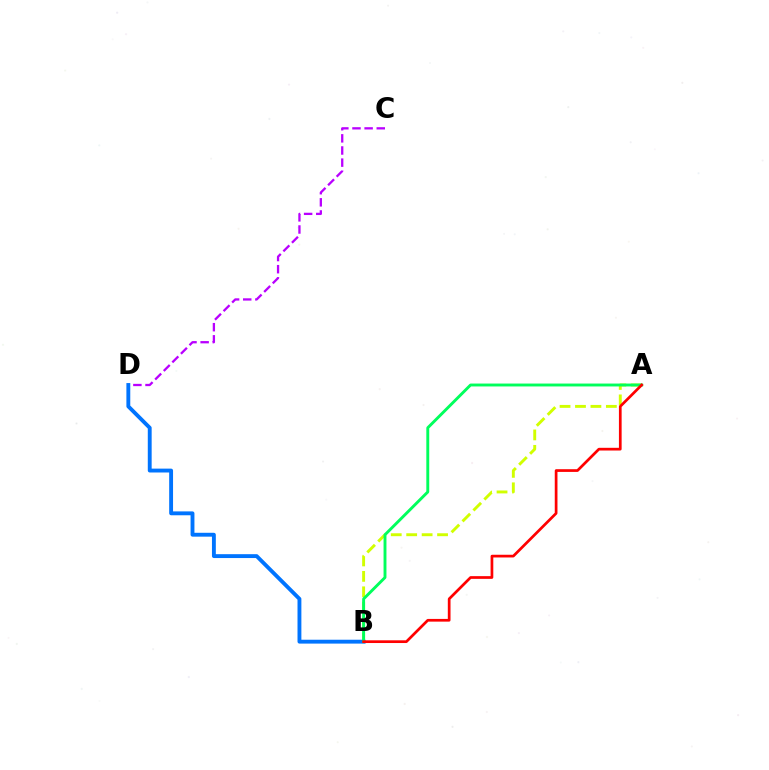{('A', 'B'): [{'color': '#d1ff00', 'line_style': 'dashed', 'thickness': 2.1}, {'color': '#00ff5c', 'line_style': 'solid', 'thickness': 2.09}, {'color': '#ff0000', 'line_style': 'solid', 'thickness': 1.95}], ('C', 'D'): [{'color': '#b900ff', 'line_style': 'dashed', 'thickness': 1.65}], ('B', 'D'): [{'color': '#0074ff', 'line_style': 'solid', 'thickness': 2.79}]}